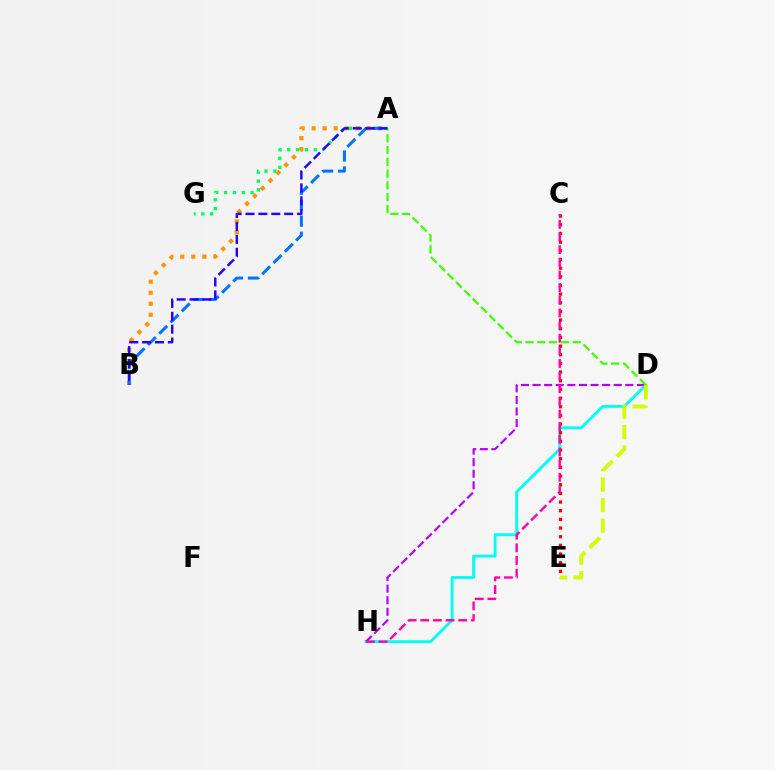{('A', 'G'): [{'color': '#00ff5c', 'line_style': 'dotted', 'thickness': 2.4}], ('D', 'H'): [{'color': '#00fff6', 'line_style': 'solid', 'thickness': 2.08}, {'color': '#b900ff', 'line_style': 'dashed', 'thickness': 1.57}], ('A', 'B'): [{'color': '#ff9400', 'line_style': 'dotted', 'thickness': 2.99}, {'color': '#0074ff', 'line_style': 'dashed', 'thickness': 2.17}, {'color': '#2500ff', 'line_style': 'dashed', 'thickness': 1.75}], ('C', 'E'): [{'color': '#ff0000', 'line_style': 'dotted', 'thickness': 2.35}], ('C', 'H'): [{'color': '#ff00ac', 'line_style': 'dashed', 'thickness': 1.72}], ('D', 'E'): [{'color': '#d1ff00', 'line_style': 'dashed', 'thickness': 2.78}], ('A', 'D'): [{'color': '#3dff00', 'line_style': 'dashed', 'thickness': 1.6}]}